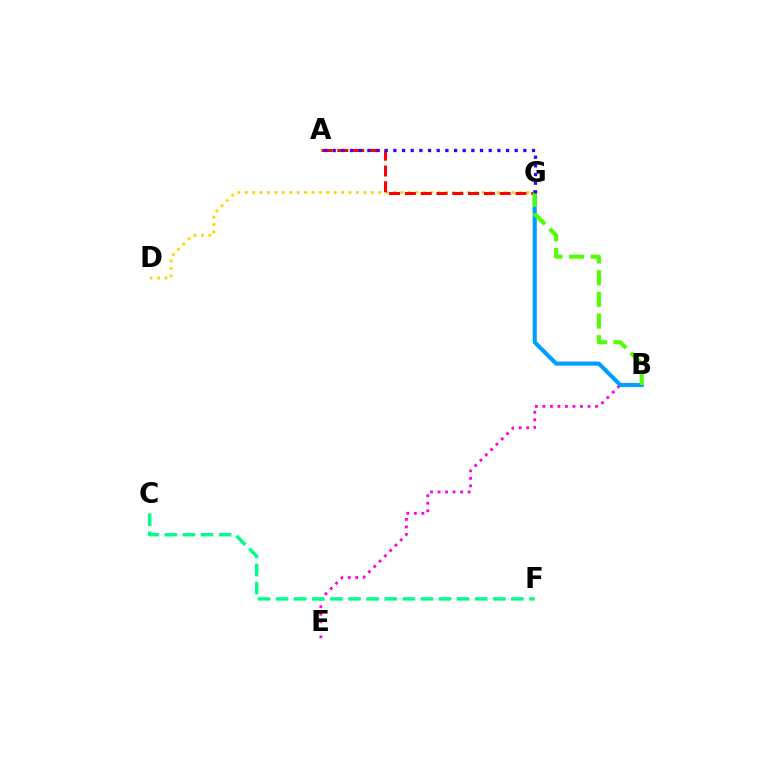{('D', 'G'): [{'color': '#ffd500', 'line_style': 'dotted', 'thickness': 2.01}], ('B', 'E'): [{'color': '#ff00ed', 'line_style': 'dotted', 'thickness': 2.04}], ('B', 'G'): [{'color': '#009eff', 'line_style': 'solid', 'thickness': 2.96}, {'color': '#4fff00', 'line_style': 'dashed', 'thickness': 2.94}], ('C', 'F'): [{'color': '#00ff86', 'line_style': 'dashed', 'thickness': 2.46}], ('A', 'G'): [{'color': '#ff0000', 'line_style': 'dashed', 'thickness': 2.15}, {'color': '#3700ff', 'line_style': 'dotted', 'thickness': 2.35}]}